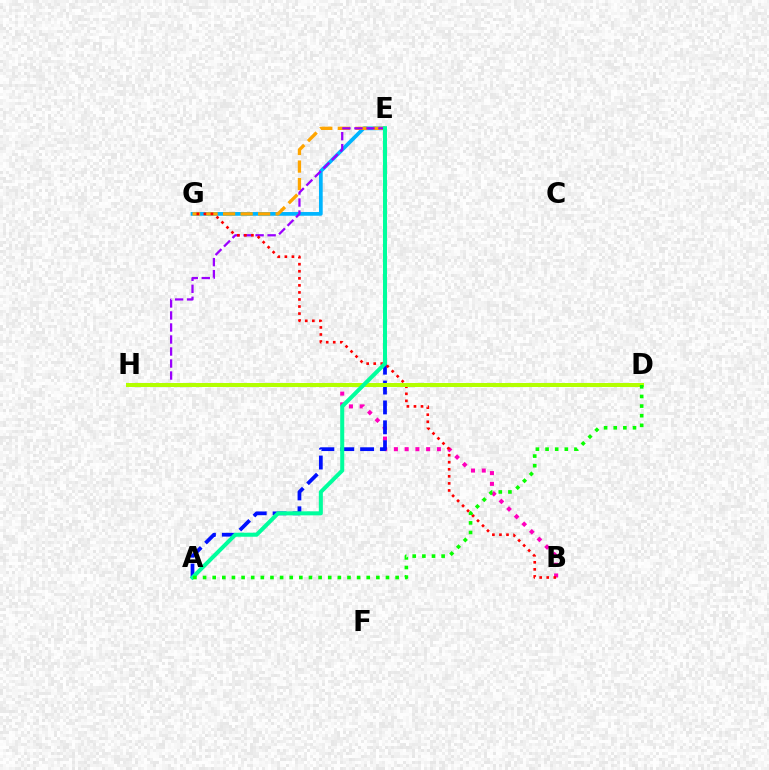{('B', 'H'): [{'color': '#ff00bd', 'line_style': 'dotted', 'thickness': 2.92}], ('A', 'E'): [{'color': '#0010ff', 'line_style': 'dashed', 'thickness': 2.7}, {'color': '#00ff9d', 'line_style': 'solid', 'thickness': 2.9}], ('E', 'G'): [{'color': '#00b5ff', 'line_style': 'solid', 'thickness': 2.68}, {'color': '#ffa500', 'line_style': 'dashed', 'thickness': 2.38}], ('E', 'H'): [{'color': '#9b00ff', 'line_style': 'dashed', 'thickness': 1.63}], ('B', 'G'): [{'color': '#ff0000', 'line_style': 'dotted', 'thickness': 1.92}], ('D', 'H'): [{'color': '#b3ff00', 'line_style': 'solid', 'thickness': 2.89}], ('A', 'D'): [{'color': '#08ff00', 'line_style': 'dotted', 'thickness': 2.62}]}